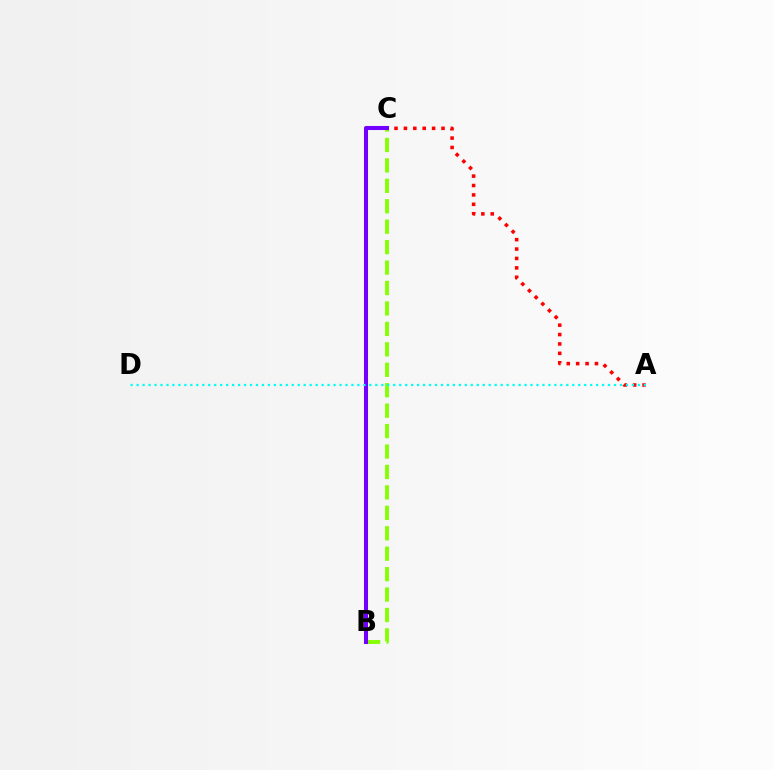{('B', 'C'): [{'color': '#84ff00', 'line_style': 'dashed', 'thickness': 2.78}, {'color': '#7200ff', 'line_style': 'solid', 'thickness': 2.91}], ('A', 'C'): [{'color': '#ff0000', 'line_style': 'dotted', 'thickness': 2.55}], ('A', 'D'): [{'color': '#00fff6', 'line_style': 'dotted', 'thickness': 1.62}]}